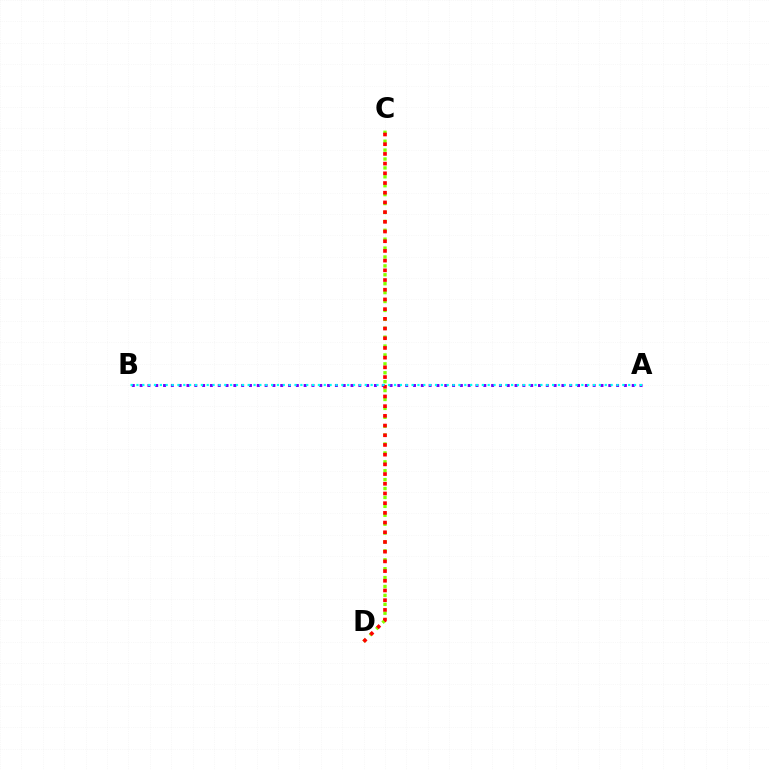{('C', 'D'): [{'color': '#84ff00', 'line_style': 'dotted', 'thickness': 2.42}, {'color': '#ff0000', 'line_style': 'dotted', 'thickness': 2.64}], ('A', 'B'): [{'color': '#7200ff', 'line_style': 'dotted', 'thickness': 2.12}, {'color': '#00fff6', 'line_style': 'dotted', 'thickness': 1.59}]}